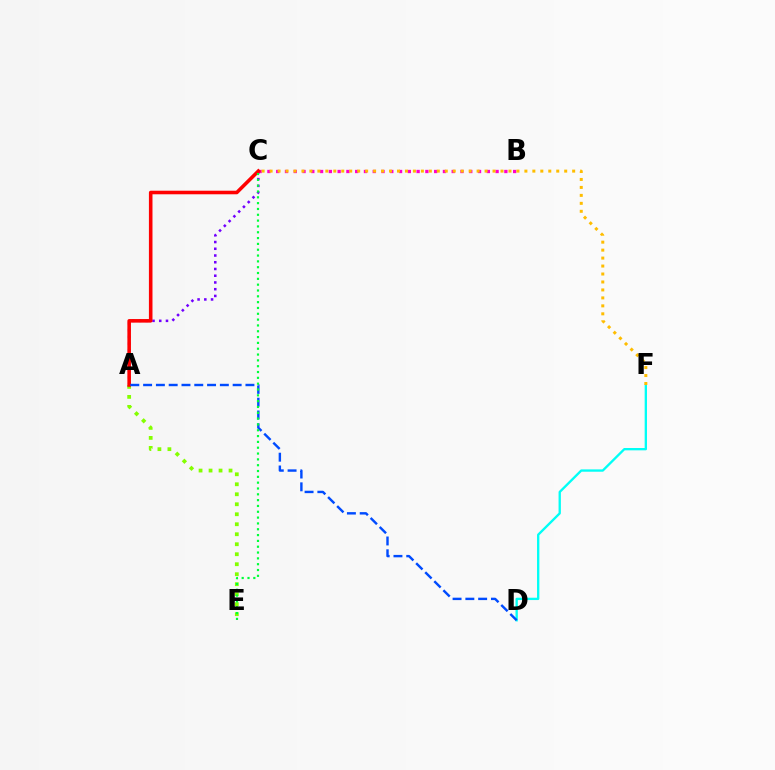{('B', 'C'): [{'color': '#ff00cf', 'line_style': 'dotted', 'thickness': 2.38}], ('A', 'E'): [{'color': '#84ff00', 'line_style': 'dotted', 'thickness': 2.72}], ('A', 'C'): [{'color': '#7200ff', 'line_style': 'dotted', 'thickness': 1.83}, {'color': '#ff0000', 'line_style': 'solid', 'thickness': 2.57}], ('D', 'F'): [{'color': '#00fff6', 'line_style': 'solid', 'thickness': 1.68}], ('A', 'D'): [{'color': '#004bff', 'line_style': 'dashed', 'thickness': 1.74}], ('C', 'F'): [{'color': '#ffbd00', 'line_style': 'dotted', 'thickness': 2.16}], ('C', 'E'): [{'color': '#00ff39', 'line_style': 'dotted', 'thickness': 1.58}]}